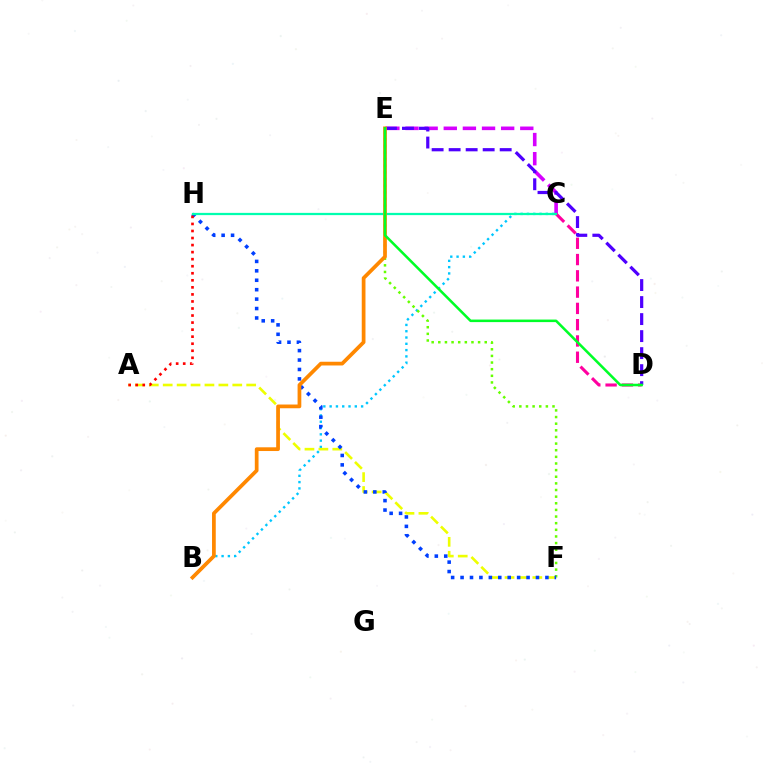{('C', 'E'): [{'color': '#d600ff', 'line_style': 'dashed', 'thickness': 2.6}], ('B', 'C'): [{'color': '#00c7ff', 'line_style': 'dotted', 'thickness': 1.71}], ('E', 'F'): [{'color': '#66ff00', 'line_style': 'dotted', 'thickness': 1.8}], ('A', 'F'): [{'color': '#eeff00', 'line_style': 'dashed', 'thickness': 1.89}], ('F', 'H'): [{'color': '#003fff', 'line_style': 'dotted', 'thickness': 2.56}], ('C', 'D'): [{'color': '#ff00a0', 'line_style': 'dashed', 'thickness': 2.21}], ('D', 'E'): [{'color': '#4f00ff', 'line_style': 'dashed', 'thickness': 2.31}, {'color': '#00ff27', 'line_style': 'solid', 'thickness': 1.83}], ('A', 'H'): [{'color': '#ff0000', 'line_style': 'dotted', 'thickness': 1.91}], ('C', 'H'): [{'color': '#00ffaf', 'line_style': 'solid', 'thickness': 1.62}], ('B', 'E'): [{'color': '#ff8800', 'line_style': 'solid', 'thickness': 2.68}]}